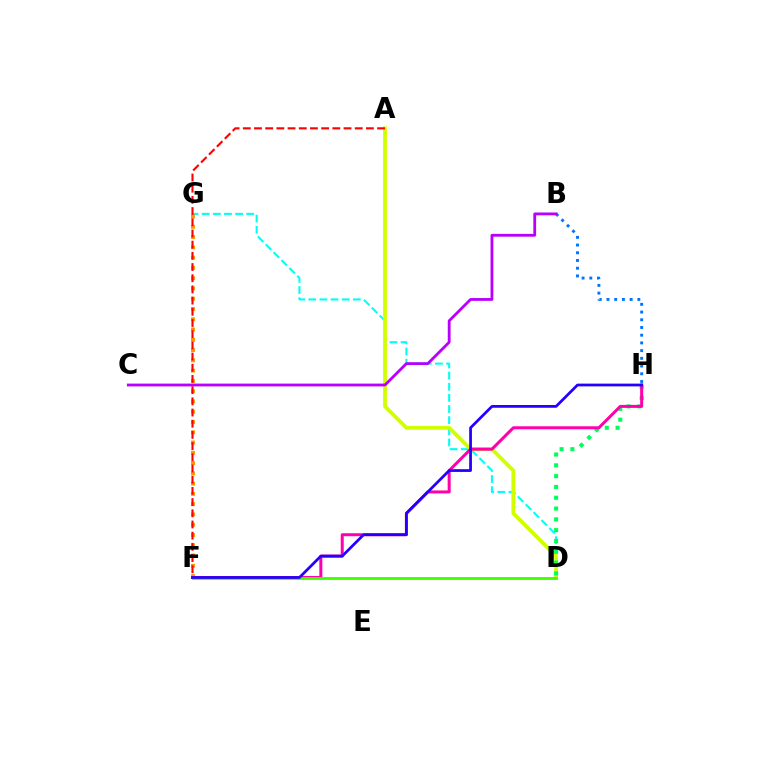{('B', 'H'): [{'color': '#0074ff', 'line_style': 'dotted', 'thickness': 2.1}], ('D', 'G'): [{'color': '#00fff6', 'line_style': 'dashed', 'thickness': 1.51}], ('F', 'G'): [{'color': '#ff9400', 'line_style': 'dotted', 'thickness': 2.79}], ('A', 'D'): [{'color': '#d1ff00', 'line_style': 'solid', 'thickness': 2.73}], ('D', 'H'): [{'color': '#00ff5c', 'line_style': 'dotted', 'thickness': 2.94}], ('F', 'H'): [{'color': '#ff00ac', 'line_style': 'solid', 'thickness': 2.16}, {'color': '#2500ff', 'line_style': 'solid', 'thickness': 1.98}], ('A', 'F'): [{'color': '#ff0000', 'line_style': 'dashed', 'thickness': 1.52}], ('D', 'F'): [{'color': '#3dff00', 'line_style': 'solid', 'thickness': 2.01}], ('B', 'C'): [{'color': '#b900ff', 'line_style': 'solid', 'thickness': 2.03}]}